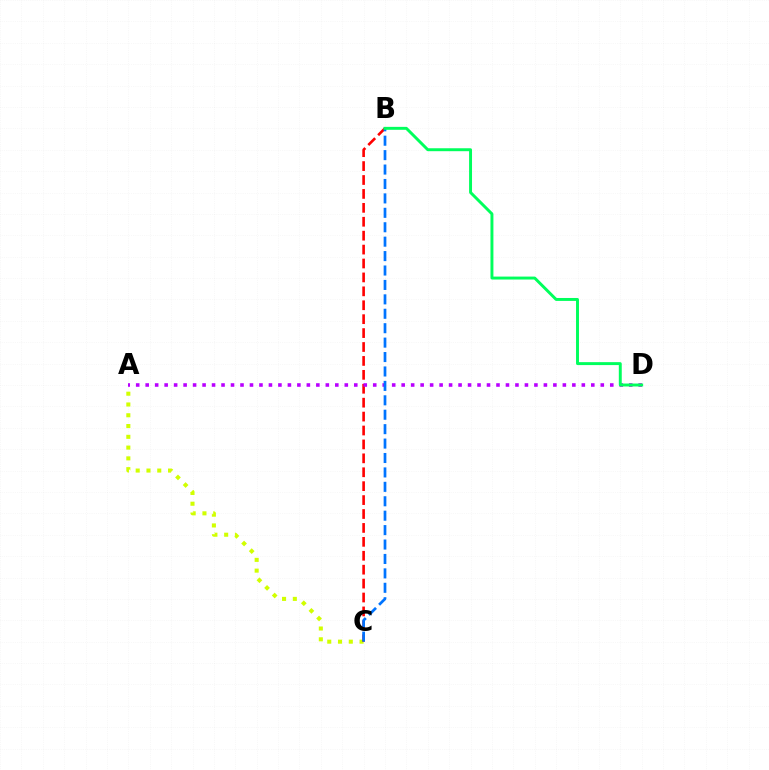{('A', 'C'): [{'color': '#d1ff00', 'line_style': 'dotted', 'thickness': 2.93}], ('B', 'C'): [{'color': '#ff0000', 'line_style': 'dashed', 'thickness': 1.89}, {'color': '#0074ff', 'line_style': 'dashed', 'thickness': 1.96}], ('A', 'D'): [{'color': '#b900ff', 'line_style': 'dotted', 'thickness': 2.58}], ('B', 'D'): [{'color': '#00ff5c', 'line_style': 'solid', 'thickness': 2.12}]}